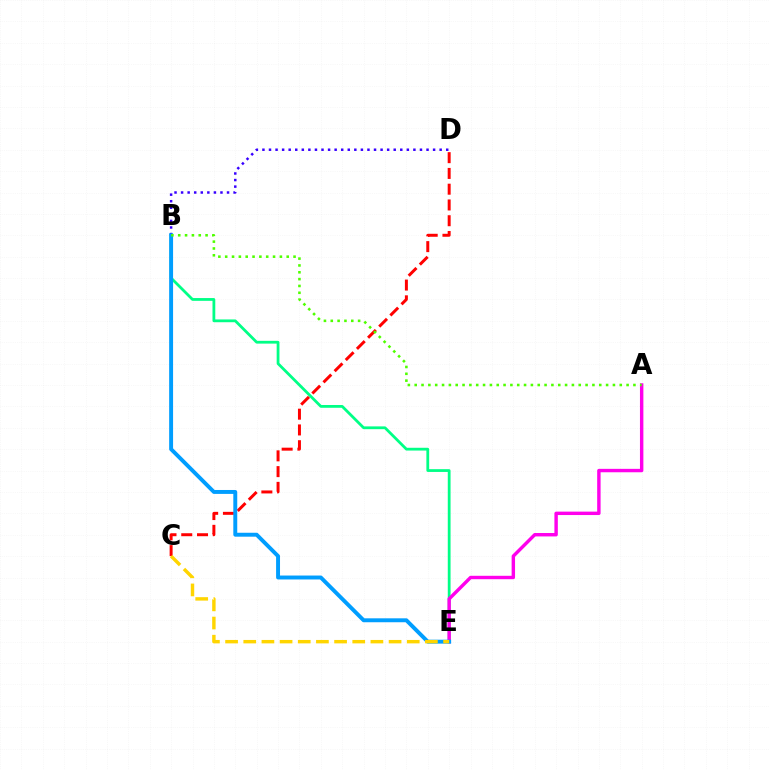{('B', 'E'): [{'color': '#00ff86', 'line_style': 'solid', 'thickness': 2.0}, {'color': '#009eff', 'line_style': 'solid', 'thickness': 2.83}], ('A', 'E'): [{'color': '#ff00ed', 'line_style': 'solid', 'thickness': 2.46}], ('B', 'D'): [{'color': '#3700ff', 'line_style': 'dotted', 'thickness': 1.78}], ('C', 'D'): [{'color': '#ff0000', 'line_style': 'dashed', 'thickness': 2.14}], ('C', 'E'): [{'color': '#ffd500', 'line_style': 'dashed', 'thickness': 2.47}], ('A', 'B'): [{'color': '#4fff00', 'line_style': 'dotted', 'thickness': 1.86}]}